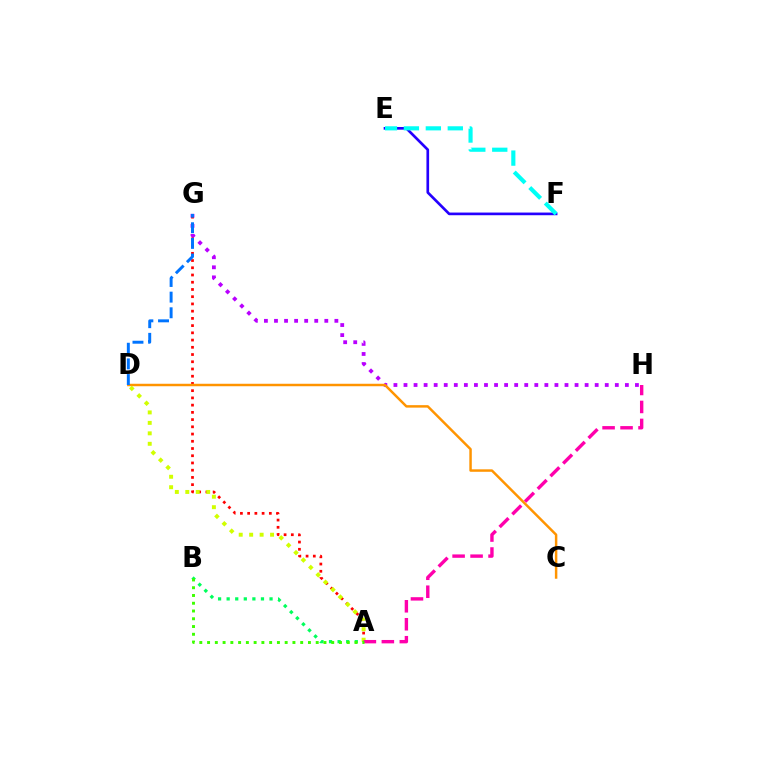{('G', 'H'): [{'color': '#b900ff', 'line_style': 'dotted', 'thickness': 2.73}], ('A', 'G'): [{'color': '#ff0000', 'line_style': 'dotted', 'thickness': 1.96}], ('C', 'D'): [{'color': '#ff9400', 'line_style': 'solid', 'thickness': 1.78}], ('A', 'D'): [{'color': '#d1ff00', 'line_style': 'dotted', 'thickness': 2.84}], ('D', 'G'): [{'color': '#0074ff', 'line_style': 'dashed', 'thickness': 2.13}], ('E', 'F'): [{'color': '#2500ff', 'line_style': 'solid', 'thickness': 1.92}, {'color': '#00fff6', 'line_style': 'dashed', 'thickness': 2.98}], ('A', 'B'): [{'color': '#00ff5c', 'line_style': 'dotted', 'thickness': 2.33}, {'color': '#3dff00', 'line_style': 'dotted', 'thickness': 2.11}], ('A', 'H'): [{'color': '#ff00ac', 'line_style': 'dashed', 'thickness': 2.44}]}